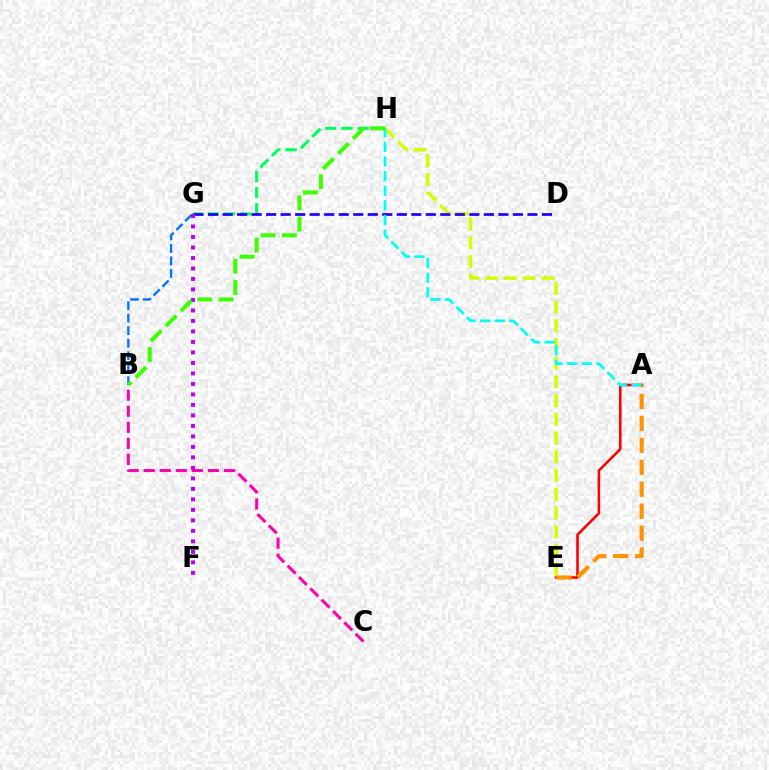{('A', 'E'): [{'color': '#ff0000', 'line_style': 'solid', 'thickness': 1.86}, {'color': '#ff9400', 'line_style': 'dashed', 'thickness': 2.98}], ('G', 'H'): [{'color': '#00ff5c', 'line_style': 'dashed', 'thickness': 2.2}], ('B', 'C'): [{'color': '#ff00ac', 'line_style': 'dashed', 'thickness': 2.18}], ('E', 'H'): [{'color': '#d1ff00', 'line_style': 'dashed', 'thickness': 2.54}], ('B', 'G'): [{'color': '#0074ff', 'line_style': 'dashed', 'thickness': 1.7}], ('D', 'G'): [{'color': '#2500ff', 'line_style': 'dashed', 'thickness': 1.97}], ('A', 'H'): [{'color': '#00fff6', 'line_style': 'dashed', 'thickness': 1.99}], ('F', 'G'): [{'color': '#b900ff', 'line_style': 'dotted', 'thickness': 2.85}], ('B', 'H'): [{'color': '#3dff00', 'line_style': 'dashed', 'thickness': 2.89}]}